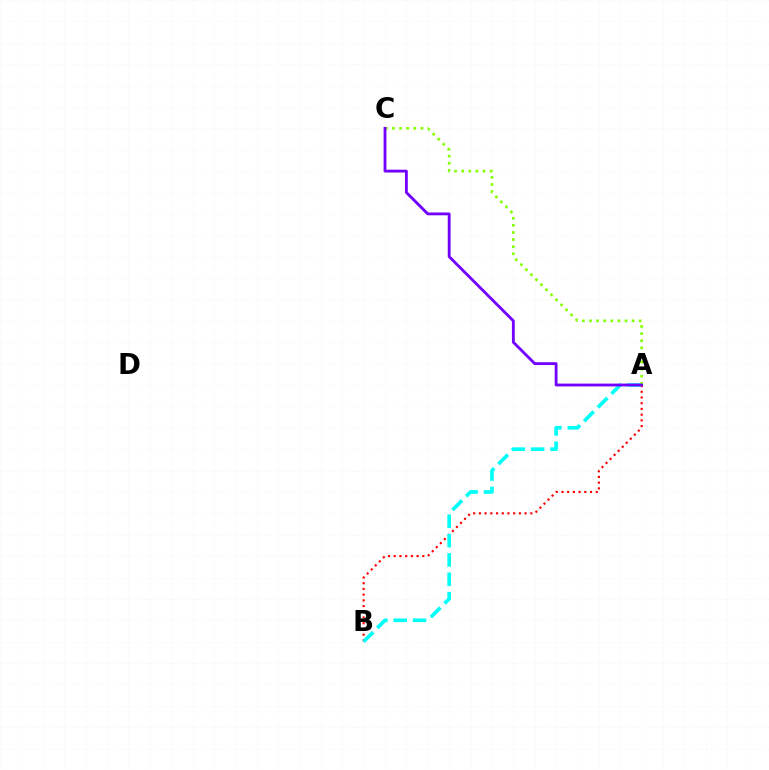{('A', 'B'): [{'color': '#ff0000', 'line_style': 'dotted', 'thickness': 1.55}, {'color': '#00fff6', 'line_style': 'dashed', 'thickness': 2.63}], ('A', 'C'): [{'color': '#84ff00', 'line_style': 'dotted', 'thickness': 1.93}, {'color': '#7200ff', 'line_style': 'solid', 'thickness': 2.04}]}